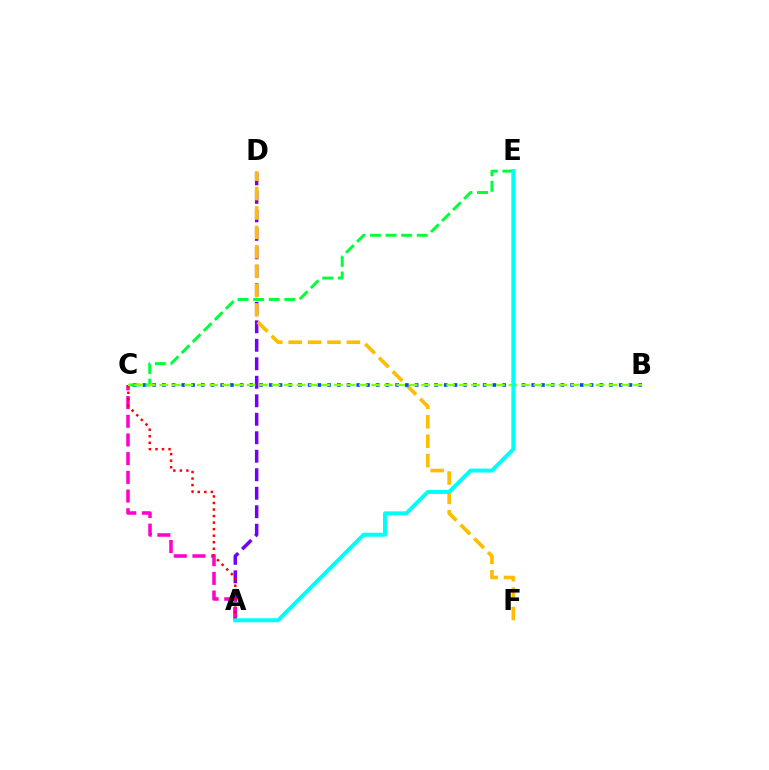{('A', 'D'): [{'color': '#7200ff', 'line_style': 'dashed', 'thickness': 2.51}], ('A', 'C'): [{'color': '#ff00cf', 'line_style': 'dashed', 'thickness': 2.54}, {'color': '#ff0000', 'line_style': 'dotted', 'thickness': 1.78}], ('D', 'F'): [{'color': '#ffbd00', 'line_style': 'dashed', 'thickness': 2.64}], ('B', 'C'): [{'color': '#004bff', 'line_style': 'dotted', 'thickness': 2.64}, {'color': '#84ff00', 'line_style': 'dashed', 'thickness': 1.69}], ('C', 'E'): [{'color': '#00ff39', 'line_style': 'dashed', 'thickness': 2.12}], ('A', 'E'): [{'color': '#00fff6', 'line_style': 'solid', 'thickness': 2.87}]}